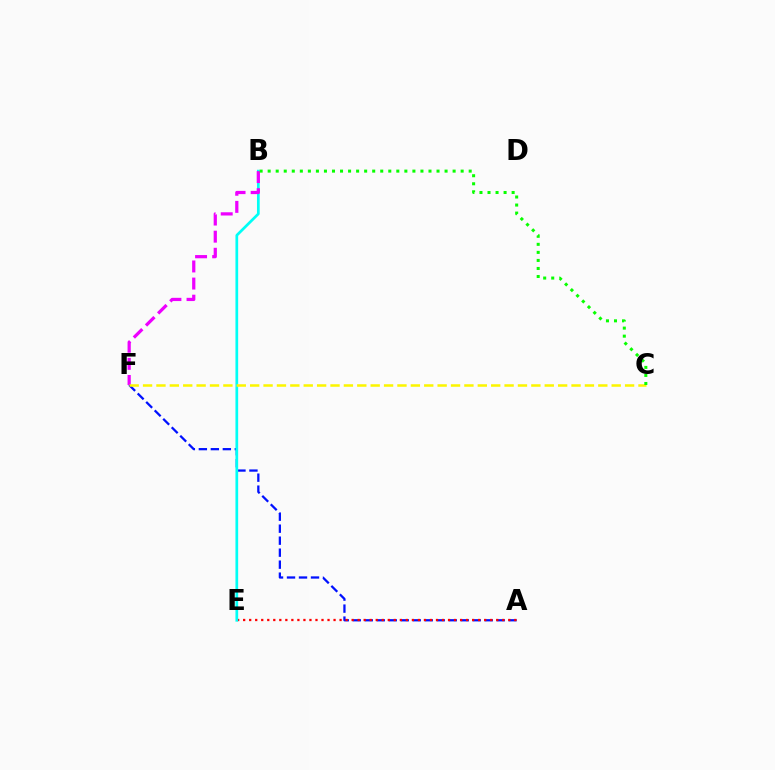{('A', 'F'): [{'color': '#0010ff', 'line_style': 'dashed', 'thickness': 1.63}], ('A', 'E'): [{'color': '#ff0000', 'line_style': 'dotted', 'thickness': 1.64}], ('B', 'E'): [{'color': '#00fff6', 'line_style': 'solid', 'thickness': 1.95}], ('B', 'F'): [{'color': '#ee00ff', 'line_style': 'dashed', 'thickness': 2.32}], ('C', 'F'): [{'color': '#fcf500', 'line_style': 'dashed', 'thickness': 1.82}], ('B', 'C'): [{'color': '#08ff00', 'line_style': 'dotted', 'thickness': 2.18}]}